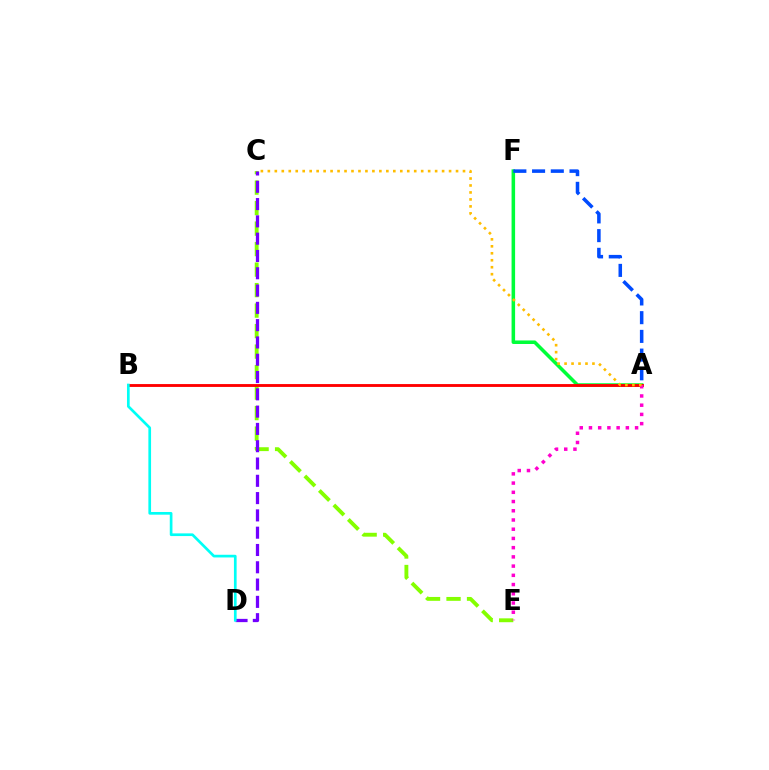{('C', 'E'): [{'color': '#84ff00', 'line_style': 'dashed', 'thickness': 2.78}], ('A', 'F'): [{'color': '#00ff39', 'line_style': 'solid', 'thickness': 2.54}, {'color': '#004bff', 'line_style': 'dashed', 'thickness': 2.54}], ('C', 'D'): [{'color': '#7200ff', 'line_style': 'dashed', 'thickness': 2.35}], ('A', 'B'): [{'color': '#ff0000', 'line_style': 'solid', 'thickness': 2.06}], ('A', 'E'): [{'color': '#ff00cf', 'line_style': 'dotted', 'thickness': 2.51}], ('A', 'C'): [{'color': '#ffbd00', 'line_style': 'dotted', 'thickness': 1.89}], ('B', 'D'): [{'color': '#00fff6', 'line_style': 'solid', 'thickness': 1.93}]}